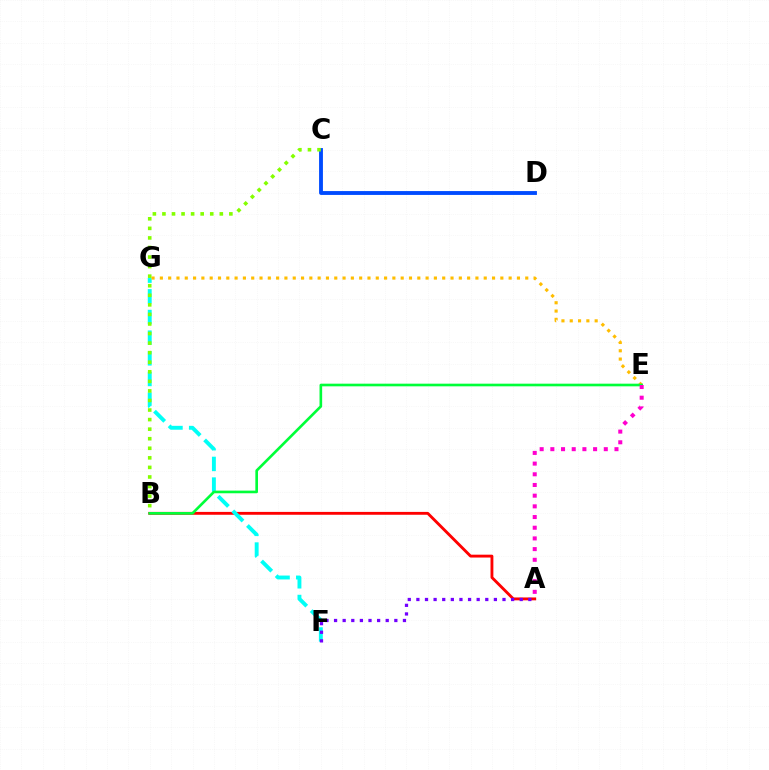{('A', 'B'): [{'color': '#ff0000', 'line_style': 'solid', 'thickness': 2.06}], ('C', 'D'): [{'color': '#004bff', 'line_style': 'solid', 'thickness': 2.77}], ('F', 'G'): [{'color': '#00fff6', 'line_style': 'dashed', 'thickness': 2.81}], ('E', 'G'): [{'color': '#ffbd00', 'line_style': 'dotted', 'thickness': 2.26}], ('A', 'F'): [{'color': '#7200ff', 'line_style': 'dotted', 'thickness': 2.34}], ('B', 'E'): [{'color': '#00ff39', 'line_style': 'solid', 'thickness': 1.9}], ('A', 'E'): [{'color': '#ff00cf', 'line_style': 'dotted', 'thickness': 2.9}], ('B', 'C'): [{'color': '#84ff00', 'line_style': 'dotted', 'thickness': 2.6}]}